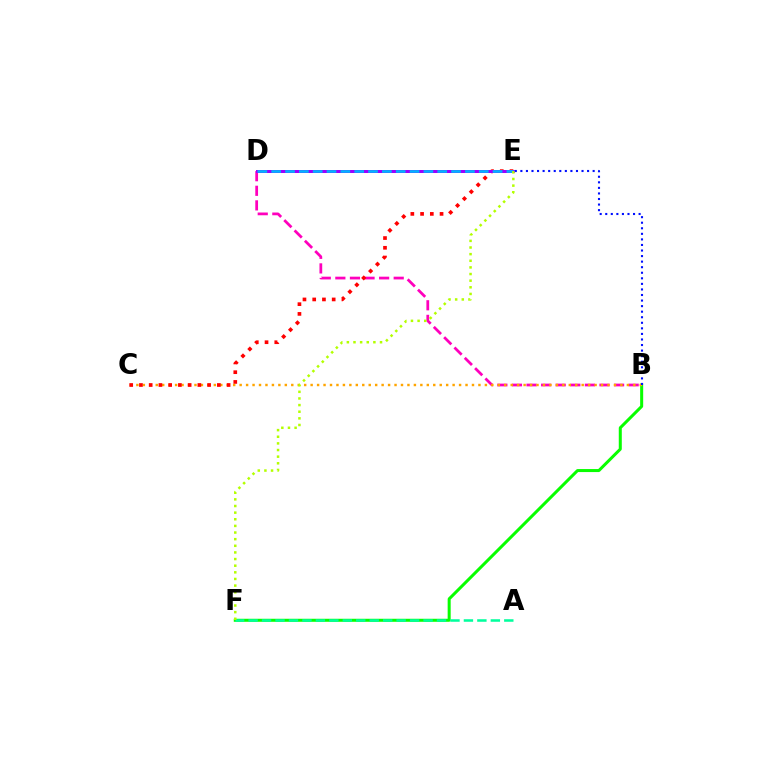{('B', 'F'): [{'color': '#08ff00', 'line_style': 'solid', 'thickness': 2.17}], ('B', 'D'): [{'color': '#ff00bd', 'line_style': 'dashed', 'thickness': 1.98}], ('A', 'F'): [{'color': '#00ff9d', 'line_style': 'dashed', 'thickness': 1.83}], ('B', 'C'): [{'color': '#ffa500', 'line_style': 'dotted', 'thickness': 1.75}], ('B', 'E'): [{'color': '#0010ff', 'line_style': 'dotted', 'thickness': 1.51}], ('C', 'E'): [{'color': '#ff0000', 'line_style': 'dotted', 'thickness': 2.65}], ('D', 'E'): [{'color': '#9b00ff', 'line_style': 'solid', 'thickness': 2.15}, {'color': '#00b5ff', 'line_style': 'dashed', 'thickness': 1.88}], ('E', 'F'): [{'color': '#b3ff00', 'line_style': 'dotted', 'thickness': 1.8}]}